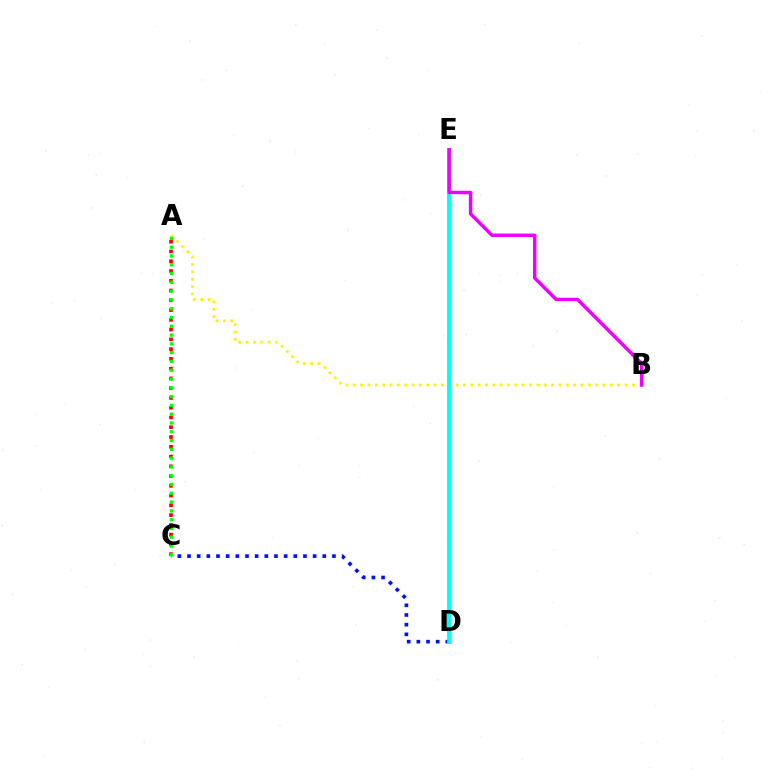{('A', 'B'): [{'color': '#fcf500', 'line_style': 'dotted', 'thickness': 2.0}], ('C', 'D'): [{'color': '#0010ff', 'line_style': 'dotted', 'thickness': 2.63}], ('A', 'C'): [{'color': '#ff0000', 'line_style': 'dotted', 'thickness': 2.65}, {'color': '#08ff00', 'line_style': 'dotted', 'thickness': 2.39}], ('D', 'E'): [{'color': '#00fff6', 'line_style': 'solid', 'thickness': 2.8}], ('B', 'E'): [{'color': '#ee00ff', 'line_style': 'solid', 'thickness': 2.48}]}